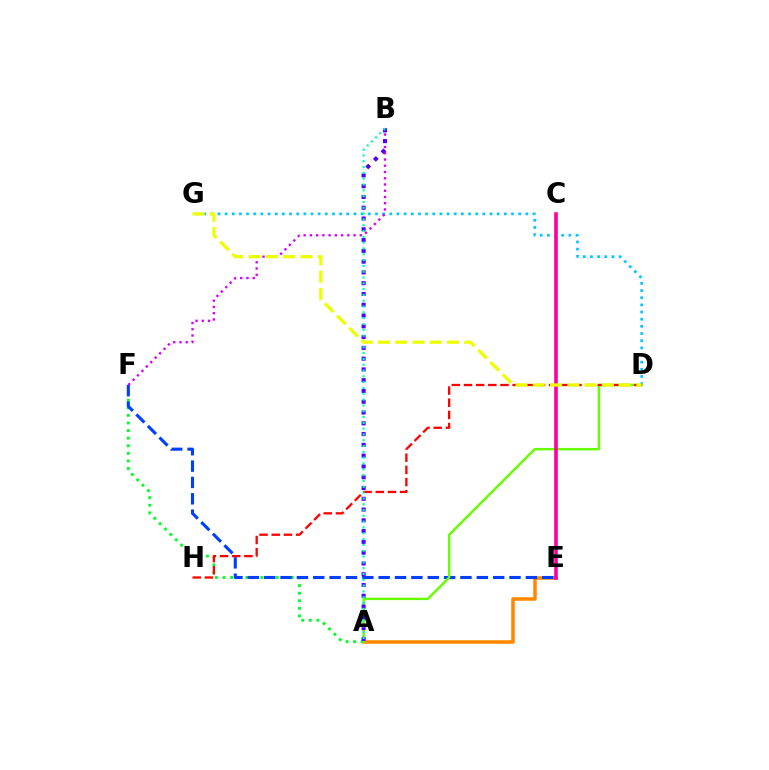{('A', 'E'): [{'color': '#ff8800', 'line_style': 'solid', 'thickness': 2.55}], ('A', 'F'): [{'color': '#00ff27', 'line_style': 'dotted', 'thickness': 2.06}], ('E', 'F'): [{'color': '#003fff', 'line_style': 'dashed', 'thickness': 2.22}], ('D', 'G'): [{'color': '#00c7ff', 'line_style': 'dotted', 'thickness': 1.95}, {'color': '#eeff00', 'line_style': 'dashed', 'thickness': 2.34}], ('B', 'F'): [{'color': '#d600ff', 'line_style': 'dotted', 'thickness': 1.7}], ('A', 'D'): [{'color': '#66ff00', 'line_style': 'solid', 'thickness': 1.76}], ('A', 'B'): [{'color': '#4f00ff', 'line_style': 'dotted', 'thickness': 2.93}, {'color': '#00ffaf', 'line_style': 'dotted', 'thickness': 1.58}], ('D', 'H'): [{'color': '#ff0000', 'line_style': 'dashed', 'thickness': 1.65}], ('C', 'E'): [{'color': '#ff00a0', 'line_style': 'solid', 'thickness': 2.61}]}